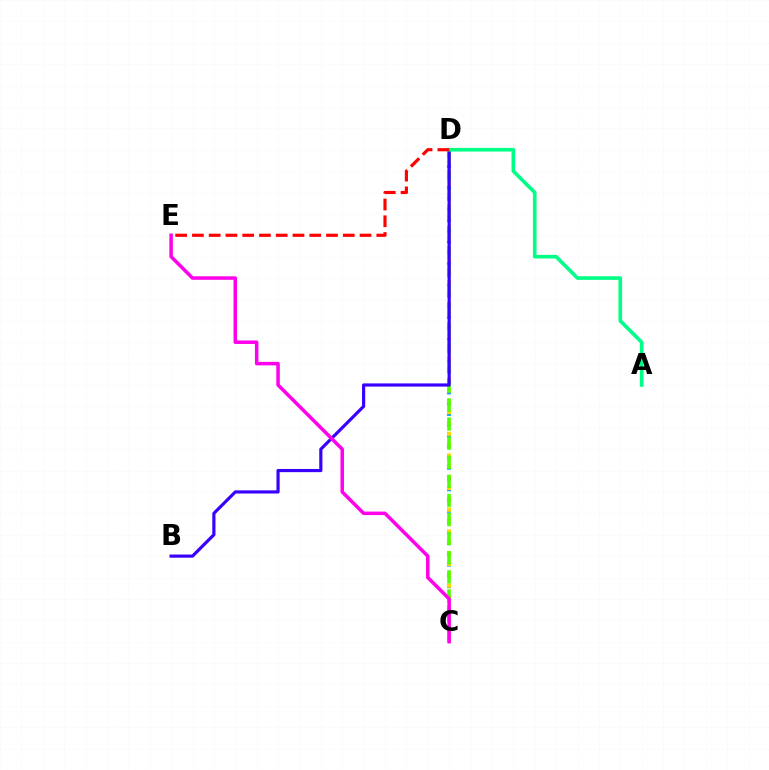{('C', 'D'): [{'color': '#009eff', 'line_style': 'dotted', 'thickness': 2.93}, {'color': '#ffd500', 'line_style': 'dotted', 'thickness': 2.95}, {'color': '#4fff00', 'line_style': 'dashed', 'thickness': 2.59}], ('B', 'D'): [{'color': '#3700ff', 'line_style': 'solid', 'thickness': 2.28}], ('C', 'E'): [{'color': '#ff00ed', 'line_style': 'solid', 'thickness': 2.52}], ('A', 'D'): [{'color': '#00ff86', 'line_style': 'solid', 'thickness': 2.61}], ('D', 'E'): [{'color': '#ff0000', 'line_style': 'dashed', 'thickness': 2.28}]}